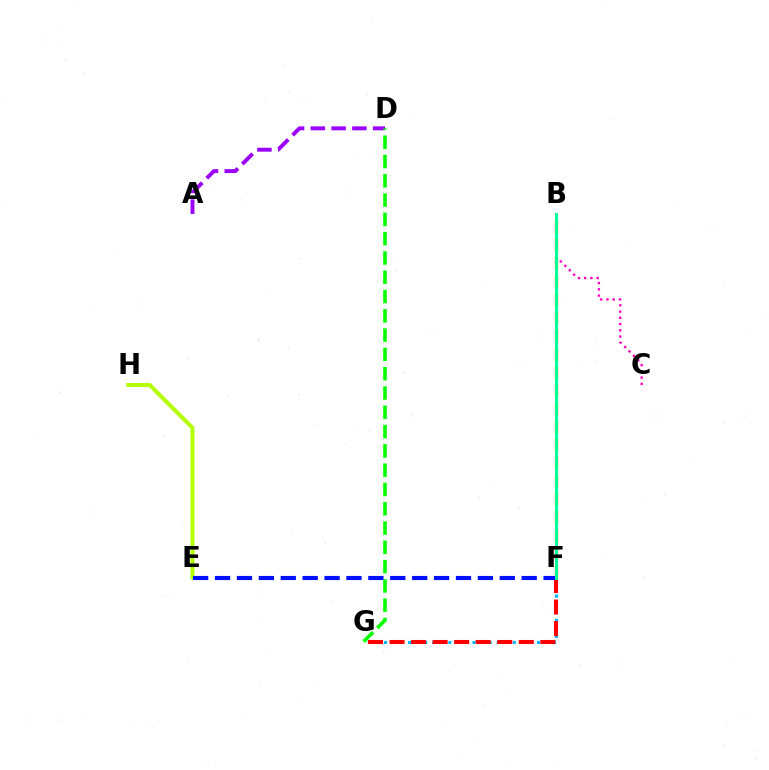{('E', 'H'): [{'color': '#b3ff00', 'line_style': 'solid', 'thickness': 2.87}], ('B', 'F'): [{'color': '#ffa500', 'line_style': 'dashed', 'thickness': 2.47}, {'color': '#00ff9d', 'line_style': 'solid', 'thickness': 2.14}], ('F', 'G'): [{'color': '#00b5ff', 'line_style': 'dotted', 'thickness': 2.19}, {'color': '#ff0000', 'line_style': 'dashed', 'thickness': 2.93}], ('A', 'D'): [{'color': '#9b00ff', 'line_style': 'dashed', 'thickness': 2.82}], ('B', 'C'): [{'color': '#ff00bd', 'line_style': 'dotted', 'thickness': 1.69}], ('D', 'G'): [{'color': '#08ff00', 'line_style': 'dashed', 'thickness': 2.62}], ('E', 'F'): [{'color': '#0010ff', 'line_style': 'dashed', 'thickness': 2.98}]}